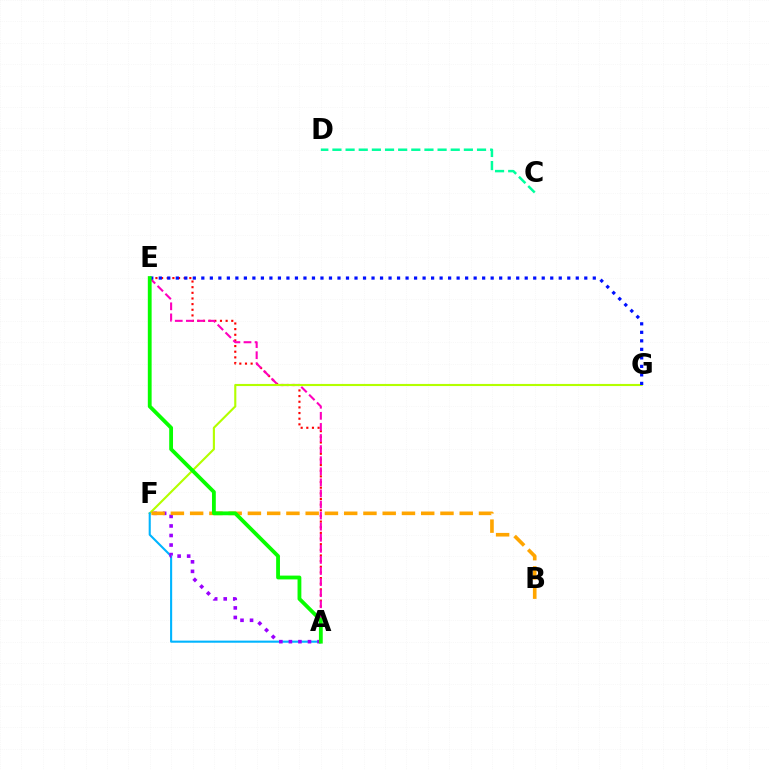{('A', 'E'): [{'color': '#ff0000', 'line_style': 'dotted', 'thickness': 1.53}, {'color': '#ff00bd', 'line_style': 'dashed', 'thickness': 1.51}, {'color': '#08ff00', 'line_style': 'solid', 'thickness': 2.74}], ('F', 'G'): [{'color': '#b3ff00', 'line_style': 'solid', 'thickness': 1.53}], ('A', 'F'): [{'color': '#00b5ff', 'line_style': 'solid', 'thickness': 1.51}, {'color': '#9b00ff', 'line_style': 'dotted', 'thickness': 2.59}], ('B', 'F'): [{'color': '#ffa500', 'line_style': 'dashed', 'thickness': 2.62}], ('E', 'G'): [{'color': '#0010ff', 'line_style': 'dotted', 'thickness': 2.31}], ('C', 'D'): [{'color': '#00ff9d', 'line_style': 'dashed', 'thickness': 1.79}]}